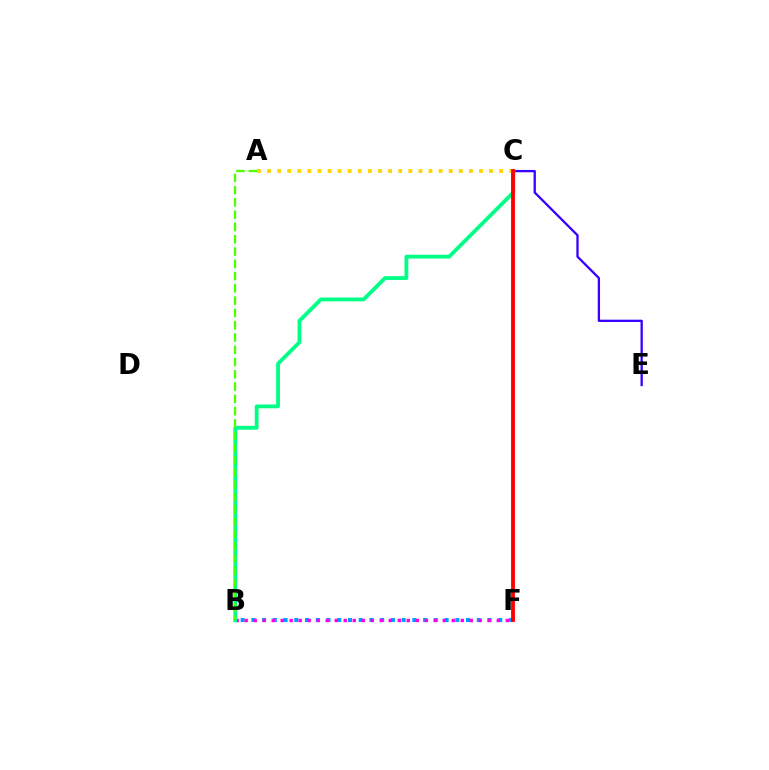{('B', 'F'): [{'color': '#009eff', 'line_style': 'dotted', 'thickness': 2.92}, {'color': '#ff00ed', 'line_style': 'dotted', 'thickness': 2.45}], ('C', 'E'): [{'color': '#3700ff', 'line_style': 'solid', 'thickness': 1.66}], ('B', 'C'): [{'color': '#00ff86', 'line_style': 'solid', 'thickness': 2.75}], ('A', 'B'): [{'color': '#4fff00', 'line_style': 'dashed', 'thickness': 1.67}], ('A', 'C'): [{'color': '#ffd500', 'line_style': 'dotted', 'thickness': 2.74}], ('C', 'F'): [{'color': '#ff0000', 'line_style': 'solid', 'thickness': 2.77}]}